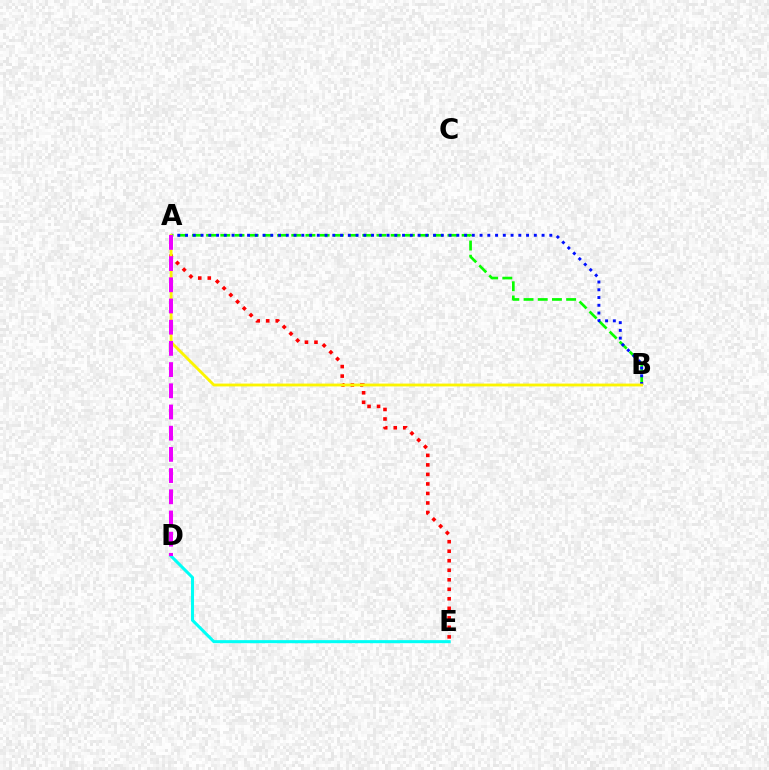{('A', 'B'): [{'color': '#08ff00', 'line_style': 'dashed', 'thickness': 1.93}, {'color': '#0010ff', 'line_style': 'dotted', 'thickness': 2.11}, {'color': '#fcf500', 'line_style': 'solid', 'thickness': 2.04}], ('A', 'E'): [{'color': '#ff0000', 'line_style': 'dotted', 'thickness': 2.59}], ('D', 'E'): [{'color': '#00fff6', 'line_style': 'solid', 'thickness': 2.19}], ('A', 'D'): [{'color': '#ee00ff', 'line_style': 'dashed', 'thickness': 2.88}]}